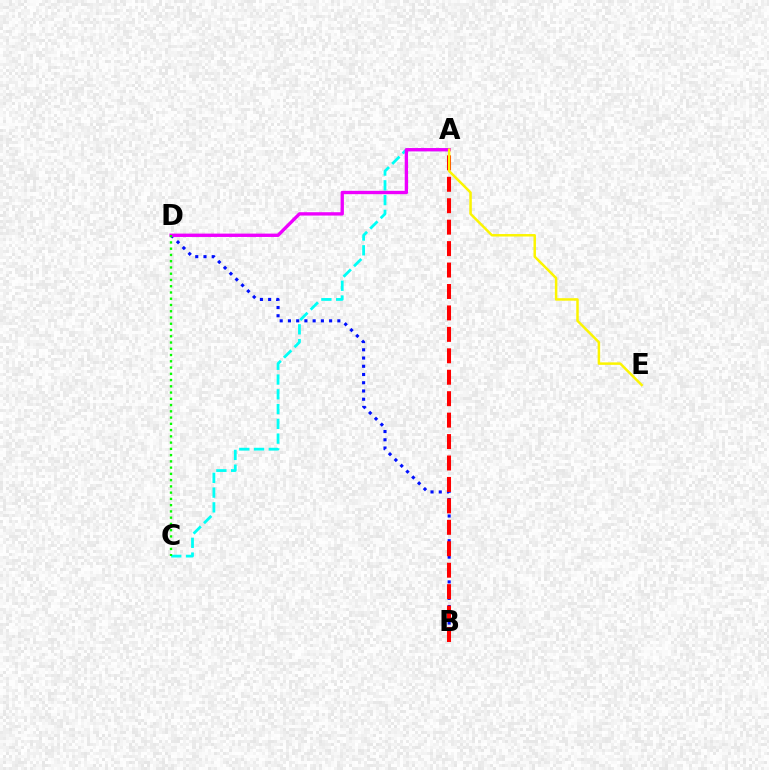{('B', 'D'): [{'color': '#0010ff', 'line_style': 'dotted', 'thickness': 2.24}], ('A', 'C'): [{'color': '#00fff6', 'line_style': 'dashed', 'thickness': 2.01}], ('A', 'D'): [{'color': '#ee00ff', 'line_style': 'solid', 'thickness': 2.41}], ('A', 'B'): [{'color': '#ff0000', 'line_style': 'dashed', 'thickness': 2.91}], ('A', 'E'): [{'color': '#fcf500', 'line_style': 'solid', 'thickness': 1.79}], ('C', 'D'): [{'color': '#08ff00', 'line_style': 'dotted', 'thickness': 1.7}]}